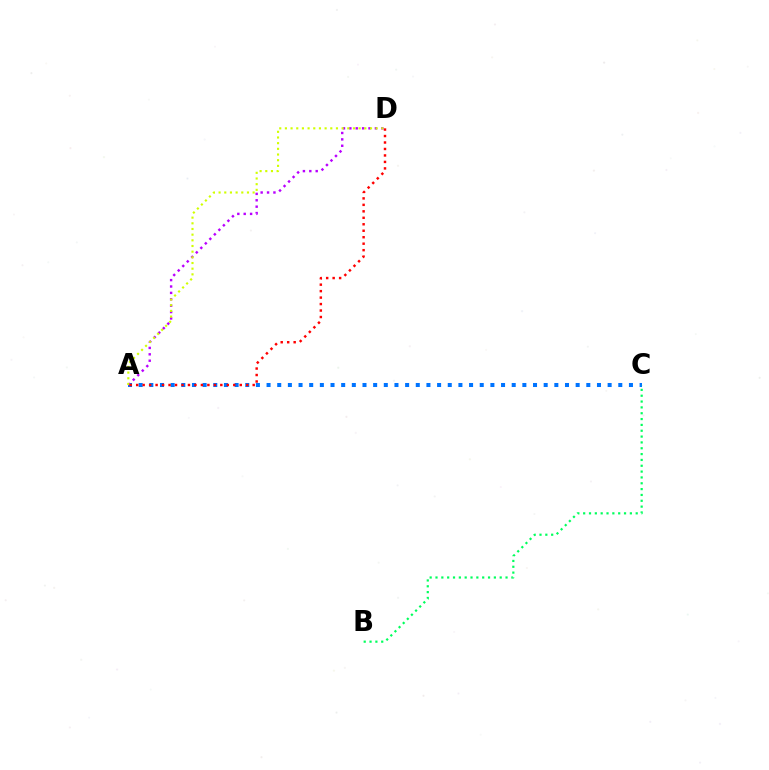{('A', 'C'): [{'color': '#0074ff', 'line_style': 'dotted', 'thickness': 2.9}], ('A', 'D'): [{'color': '#b900ff', 'line_style': 'dotted', 'thickness': 1.74}, {'color': '#d1ff00', 'line_style': 'dotted', 'thickness': 1.54}, {'color': '#ff0000', 'line_style': 'dotted', 'thickness': 1.76}], ('B', 'C'): [{'color': '#00ff5c', 'line_style': 'dotted', 'thickness': 1.59}]}